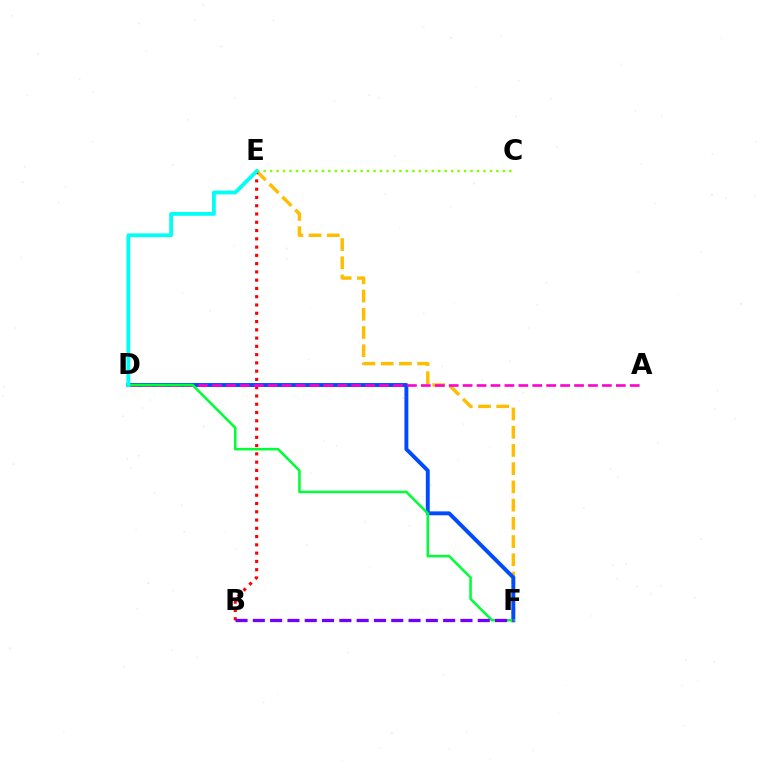{('E', 'F'): [{'color': '#ffbd00', 'line_style': 'dashed', 'thickness': 2.48}], ('B', 'E'): [{'color': '#ff0000', 'line_style': 'dotted', 'thickness': 2.25}], ('D', 'F'): [{'color': '#004bff', 'line_style': 'solid', 'thickness': 2.82}, {'color': '#00ff39', 'line_style': 'solid', 'thickness': 1.84}], ('A', 'D'): [{'color': '#ff00cf', 'line_style': 'dashed', 'thickness': 1.89}], ('C', 'E'): [{'color': '#84ff00', 'line_style': 'dotted', 'thickness': 1.76}], ('B', 'F'): [{'color': '#7200ff', 'line_style': 'dashed', 'thickness': 2.35}], ('D', 'E'): [{'color': '#00fff6', 'line_style': 'solid', 'thickness': 2.75}]}